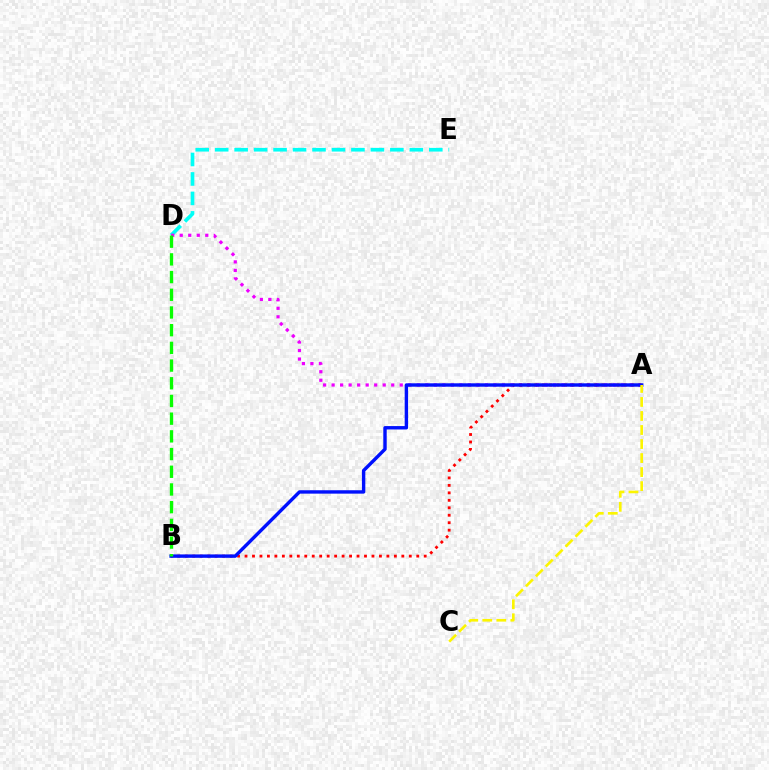{('D', 'E'): [{'color': '#00fff6', 'line_style': 'dashed', 'thickness': 2.64}], ('A', 'D'): [{'color': '#ee00ff', 'line_style': 'dotted', 'thickness': 2.31}], ('A', 'B'): [{'color': '#ff0000', 'line_style': 'dotted', 'thickness': 2.03}, {'color': '#0010ff', 'line_style': 'solid', 'thickness': 2.45}], ('A', 'C'): [{'color': '#fcf500', 'line_style': 'dashed', 'thickness': 1.91}], ('B', 'D'): [{'color': '#08ff00', 'line_style': 'dashed', 'thickness': 2.4}]}